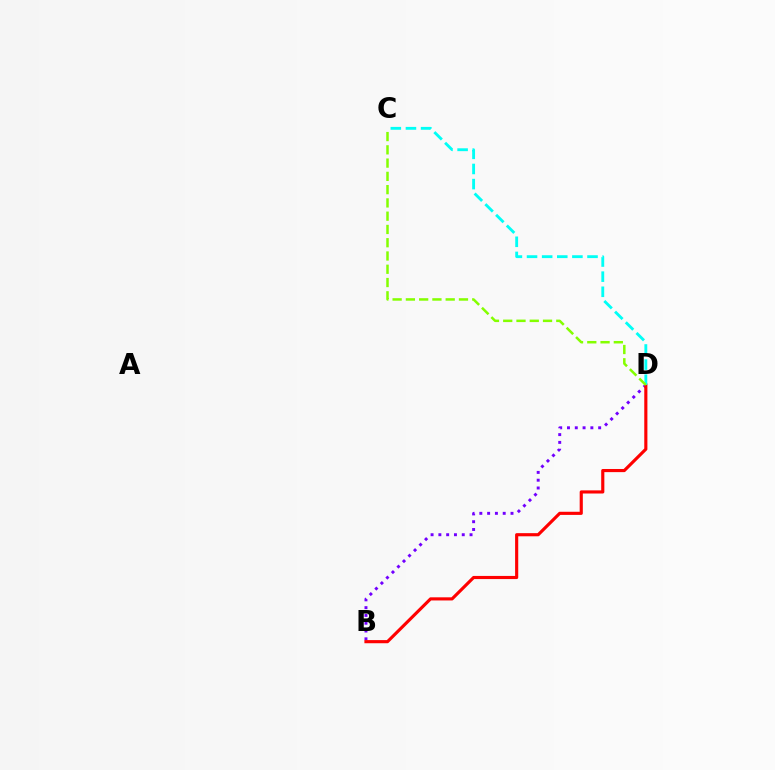{('B', 'D'): [{'color': '#7200ff', 'line_style': 'dotted', 'thickness': 2.12}, {'color': '#ff0000', 'line_style': 'solid', 'thickness': 2.26}], ('C', 'D'): [{'color': '#00fff6', 'line_style': 'dashed', 'thickness': 2.05}, {'color': '#84ff00', 'line_style': 'dashed', 'thickness': 1.8}]}